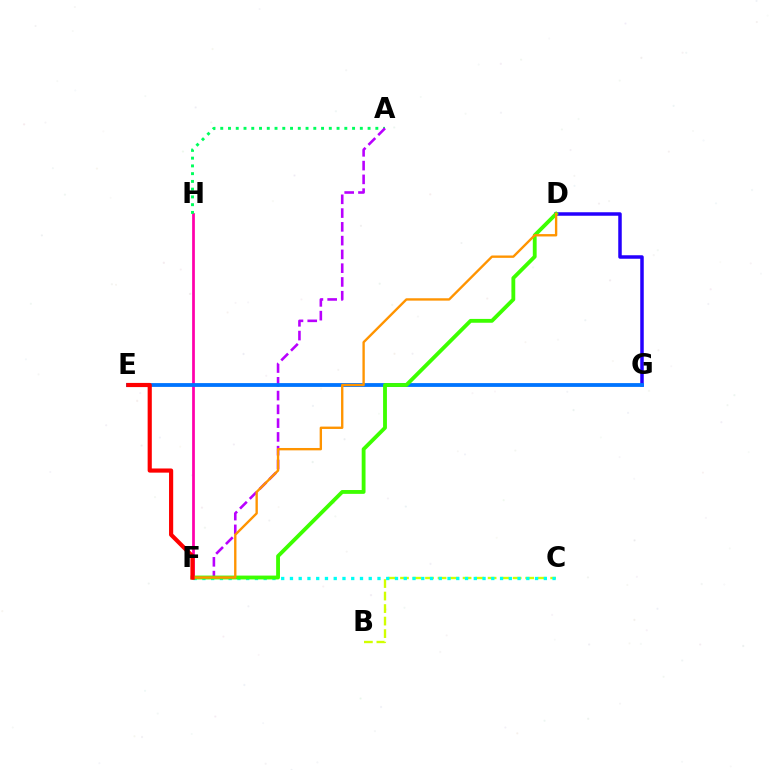{('B', 'C'): [{'color': '#d1ff00', 'line_style': 'dashed', 'thickness': 1.7}], ('C', 'F'): [{'color': '#00fff6', 'line_style': 'dotted', 'thickness': 2.38}], ('F', 'H'): [{'color': '#ff00ac', 'line_style': 'solid', 'thickness': 1.97}], ('A', 'H'): [{'color': '#00ff5c', 'line_style': 'dotted', 'thickness': 2.11}], ('D', 'G'): [{'color': '#2500ff', 'line_style': 'solid', 'thickness': 2.52}], ('A', 'F'): [{'color': '#b900ff', 'line_style': 'dashed', 'thickness': 1.87}], ('E', 'G'): [{'color': '#0074ff', 'line_style': 'solid', 'thickness': 2.74}], ('D', 'F'): [{'color': '#3dff00', 'line_style': 'solid', 'thickness': 2.76}, {'color': '#ff9400', 'line_style': 'solid', 'thickness': 1.7}], ('E', 'F'): [{'color': '#ff0000', 'line_style': 'solid', 'thickness': 3.0}]}